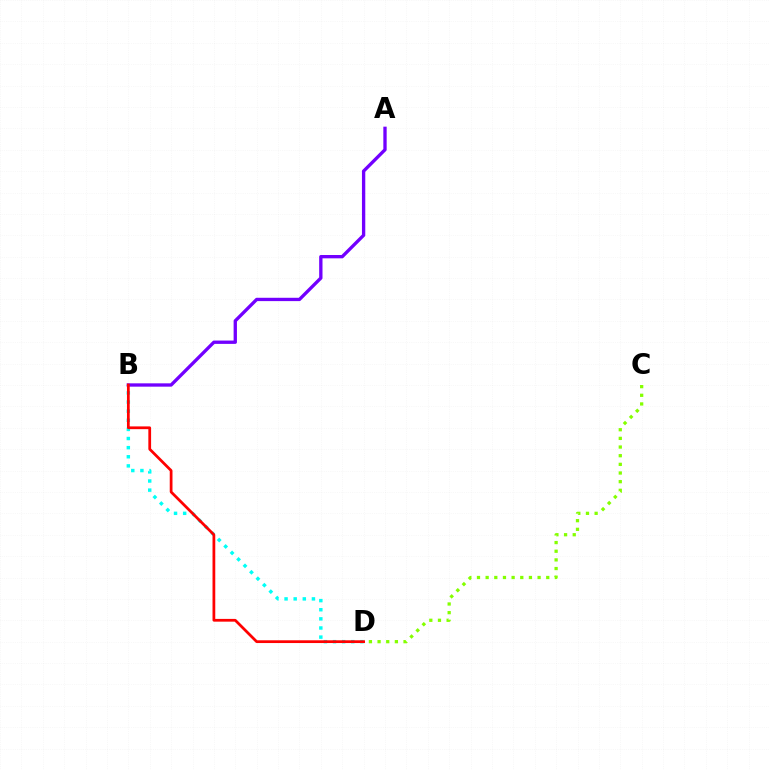{('B', 'D'): [{'color': '#00fff6', 'line_style': 'dotted', 'thickness': 2.48}, {'color': '#ff0000', 'line_style': 'solid', 'thickness': 1.98}], ('C', 'D'): [{'color': '#84ff00', 'line_style': 'dotted', 'thickness': 2.35}], ('A', 'B'): [{'color': '#7200ff', 'line_style': 'solid', 'thickness': 2.4}]}